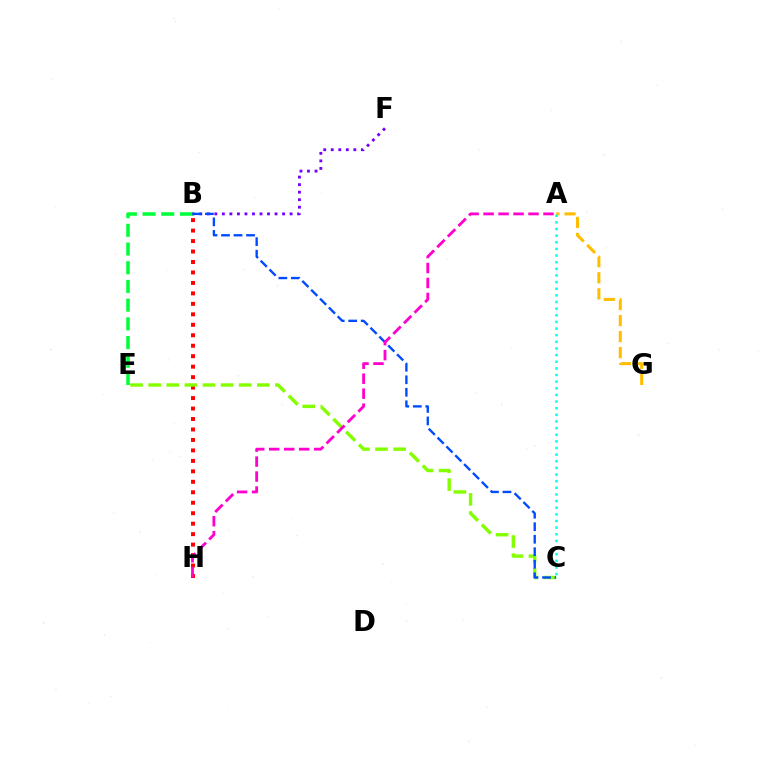{('B', 'E'): [{'color': '#00ff39', 'line_style': 'dashed', 'thickness': 2.54}], ('B', 'F'): [{'color': '#7200ff', 'line_style': 'dotted', 'thickness': 2.04}], ('A', 'G'): [{'color': '#ffbd00', 'line_style': 'dashed', 'thickness': 2.18}], ('B', 'H'): [{'color': '#ff0000', 'line_style': 'dotted', 'thickness': 2.84}], ('A', 'C'): [{'color': '#00fff6', 'line_style': 'dotted', 'thickness': 1.8}], ('C', 'E'): [{'color': '#84ff00', 'line_style': 'dashed', 'thickness': 2.46}], ('B', 'C'): [{'color': '#004bff', 'line_style': 'dashed', 'thickness': 1.7}], ('A', 'H'): [{'color': '#ff00cf', 'line_style': 'dashed', 'thickness': 2.03}]}